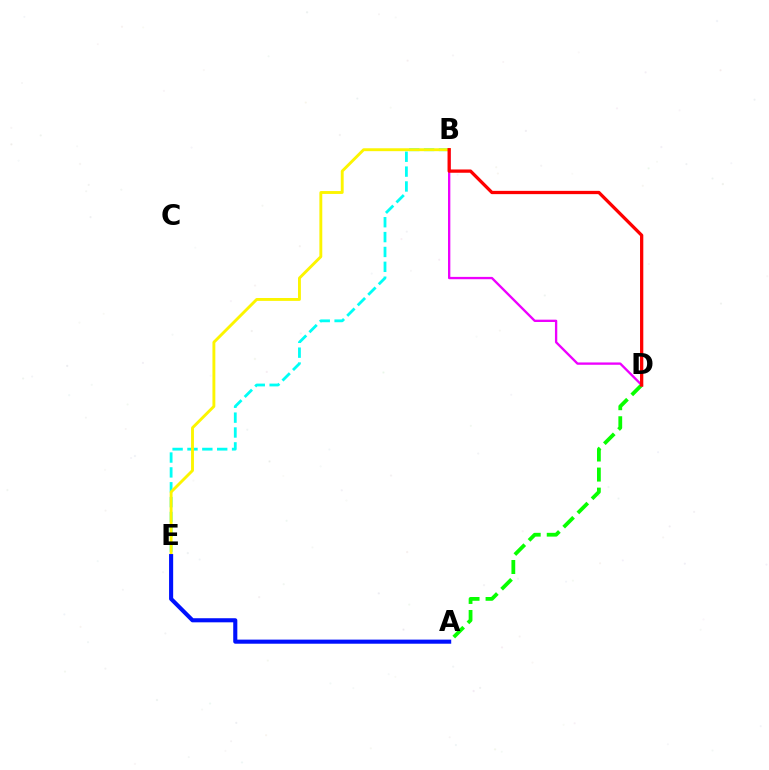{('B', 'E'): [{'color': '#00fff6', 'line_style': 'dashed', 'thickness': 2.02}, {'color': '#fcf500', 'line_style': 'solid', 'thickness': 2.08}], ('A', 'D'): [{'color': '#08ff00', 'line_style': 'dashed', 'thickness': 2.72}], ('B', 'D'): [{'color': '#ee00ff', 'line_style': 'solid', 'thickness': 1.68}, {'color': '#ff0000', 'line_style': 'solid', 'thickness': 2.36}], ('A', 'E'): [{'color': '#0010ff', 'line_style': 'solid', 'thickness': 2.95}]}